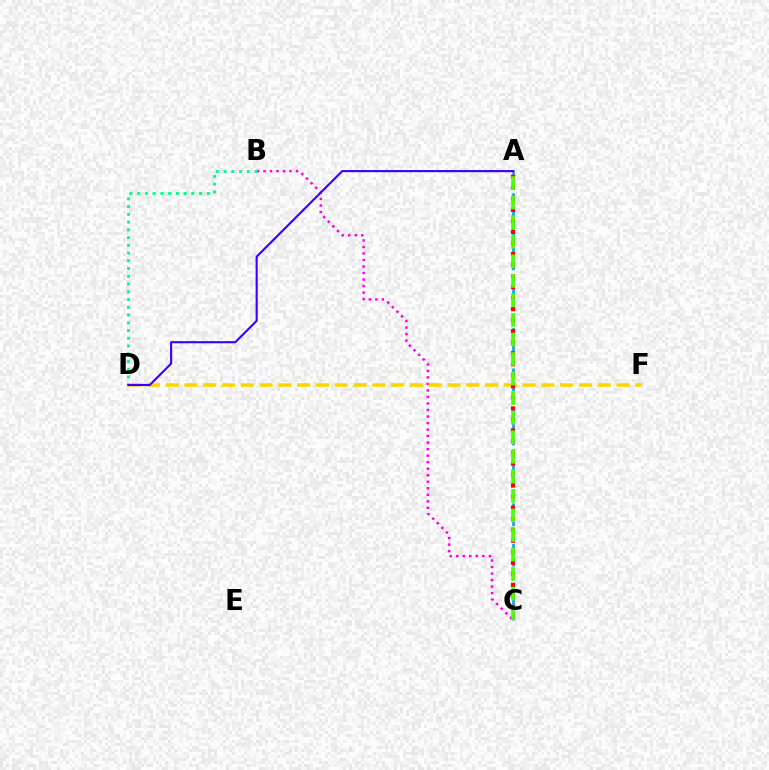{('B', 'C'): [{'color': '#ff00ed', 'line_style': 'dotted', 'thickness': 1.77}], ('A', 'C'): [{'color': '#009eff', 'line_style': 'dashed', 'thickness': 1.83}, {'color': '#ff0000', 'line_style': 'dotted', 'thickness': 3.0}, {'color': '#4fff00', 'line_style': 'dashed', 'thickness': 2.66}], ('B', 'D'): [{'color': '#00ff86', 'line_style': 'dotted', 'thickness': 2.1}], ('D', 'F'): [{'color': '#ffd500', 'line_style': 'dashed', 'thickness': 2.55}], ('A', 'D'): [{'color': '#3700ff', 'line_style': 'solid', 'thickness': 1.52}]}